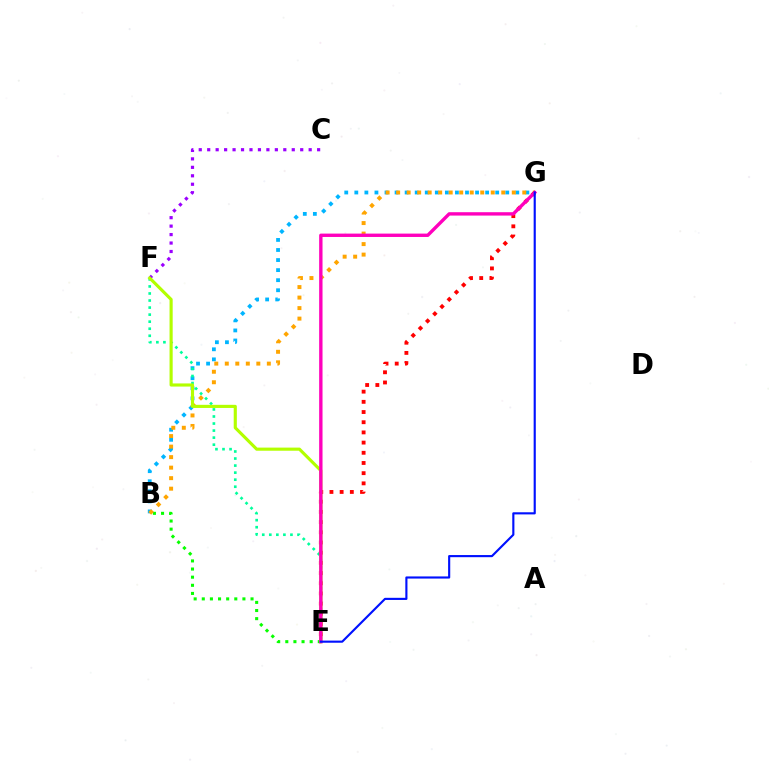{('B', 'G'): [{'color': '#00b5ff', 'line_style': 'dotted', 'thickness': 2.73}, {'color': '#ffa500', 'line_style': 'dotted', 'thickness': 2.86}], ('B', 'E'): [{'color': '#08ff00', 'line_style': 'dotted', 'thickness': 2.21}], ('C', 'F'): [{'color': '#9b00ff', 'line_style': 'dotted', 'thickness': 2.3}], ('E', 'F'): [{'color': '#00ff9d', 'line_style': 'dotted', 'thickness': 1.92}, {'color': '#b3ff00', 'line_style': 'solid', 'thickness': 2.26}], ('E', 'G'): [{'color': '#ff0000', 'line_style': 'dotted', 'thickness': 2.77}, {'color': '#ff00bd', 'line_style': 'solid', 'thickness': 2.43}, {'color': '#0010ff', 'line_style': 'solid', 'thickness': 1.54}]}